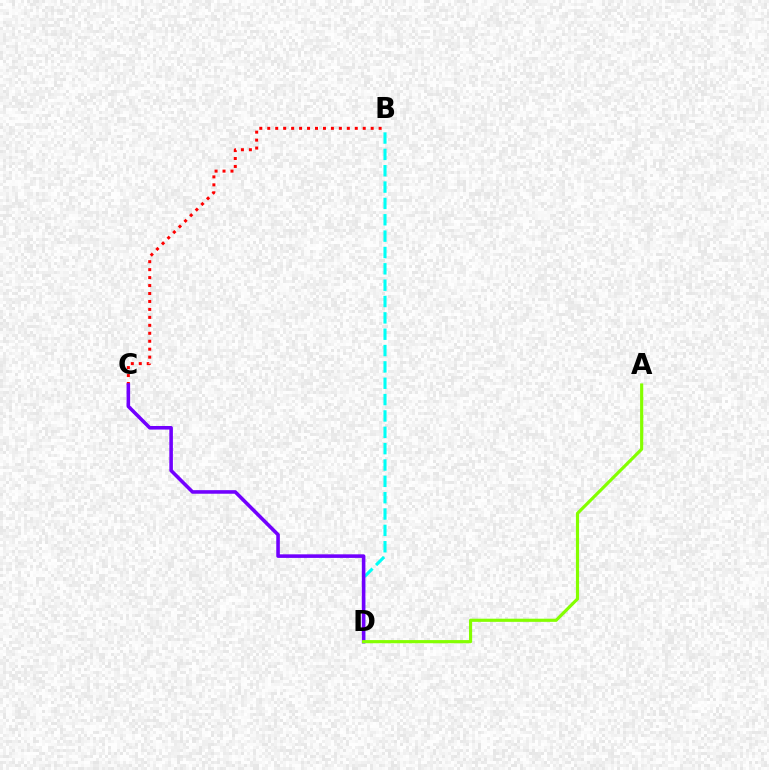{('B', 'C'): [{'color': '#ff0000', 'line_style': 'dotted', 'thickness': 2.16}], ('B', 'D'): [{'color': '#00fff6', 'line_style': 'dashed', 'thickness': 2.22}], ('C', 'D'): [{'color': '#7200ff', 'line_style': 'solid', 'thickness': 2.57}], ('A', 'D'): [{'color': '#84ff00', 'line_style': 'solid', 'thickness': 2.27}]}